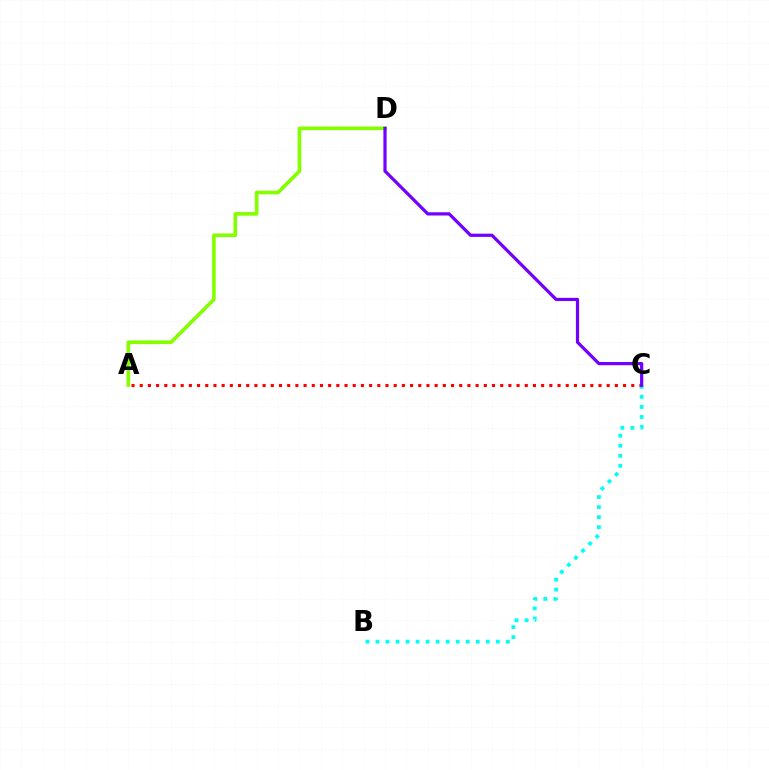{('B', 'C'): [{'color': '#00fff6', 'line_style': 'dotted', 'thickness': 2.72}], ('A', 'D'): [{'color': '#84ff00', 'line_style': 'solid', 'thickness': 2.63}], ('A', 'C'): [{'color': '#ff0000', 'line_style': 'dotted', 'thickness': 2.23}], ('C', 'D'): [{'color': '#7200ff', 'line_style': 'solid', 'thickness': 2.32}]}